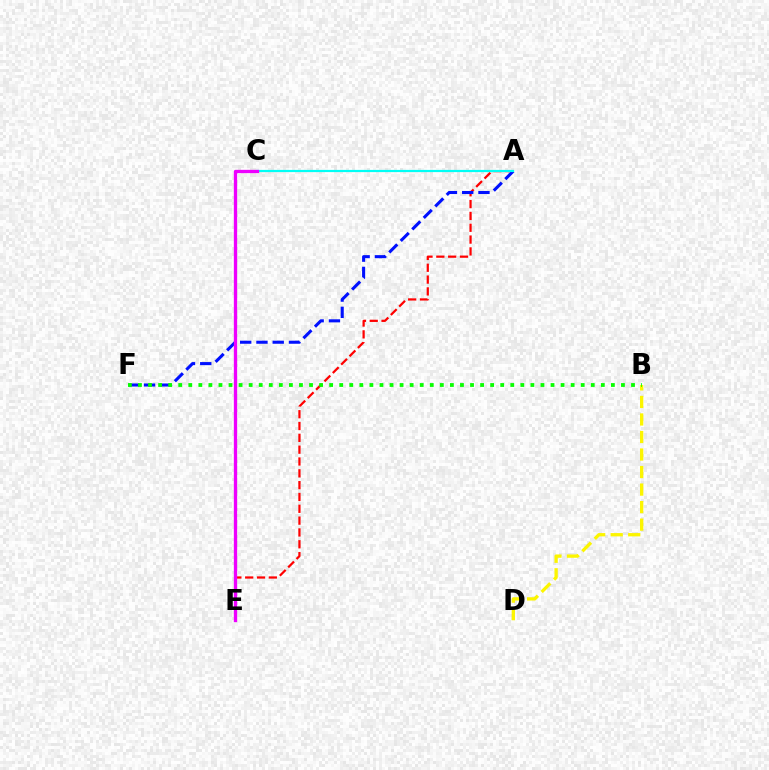{('A', 'E'): [{'color': '#ff0000', 'line_style': 'dashed', 'thickness': 1.61}], ('A', 'F'): [{'color': '#0010ff', 'line_style': 'dashed', 'thickness': 2.21}], ('B', 'D'): [{'color': '#fcf500', 'line_style': 'dashed', 'thickness': 2.38}], ('A', 'C'): [{'color': '#00fff6', 'line_style': 'solid', 'thickness': 1.59}], ('C', 'E'): [{'color': '#ee00ff', 'line_style': 'solid', 'thickness': 2.39}], ('B', 'F'): [{'color': '#08ff00', 'line_style': 'dotted', 'thickness': 2.73}]}